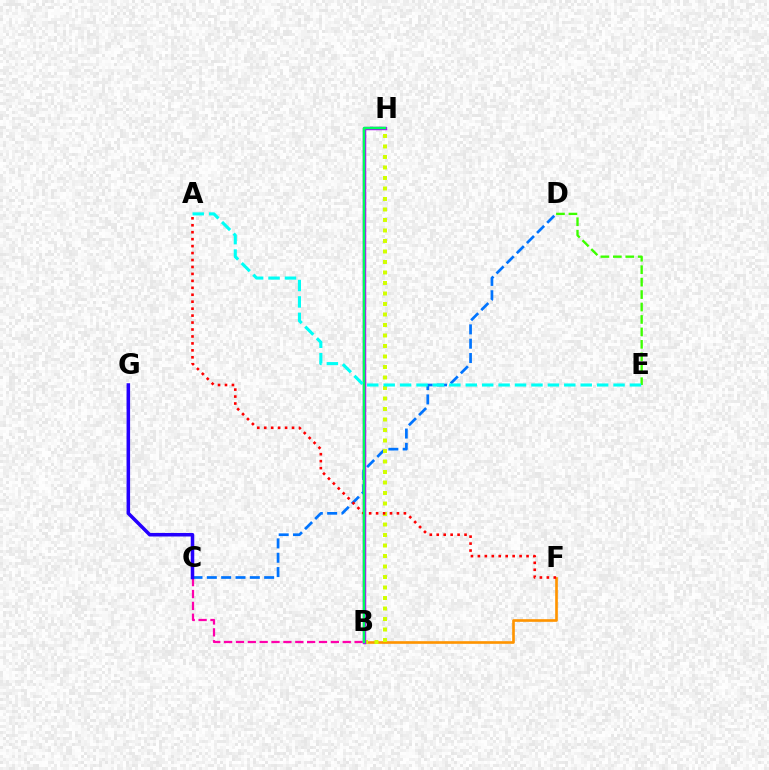{('C', 'D'): [{'color': '#0074ff', 'line_style': 'dashed', 'thickness': 1.95}], ('B', 'C'): [{'color': '#ff00ac', 'line_style': 'dashed', 'thickness': 1.61}], ('B', 'F'): [{'color': '#ff9400', 'line_style': 'solid', 'thickness': 1.91}], ('C', 'G'): [{'color': '#2500ff', 'line_style': 'solid', 'thickness': 2.54}], ('B', 'H'): [{'color': '#d1ff00', 'line_style': 'dotted', 'thickness': 2.85}, {'color': '#b900ff', 'line_style': 'solid', 'thickness': 2.48}, {'color': '#00ff5c', 'line_style': 'solid', 'thickness': 1.8}], ('A', 'F'): [{'color': '#ff0000', 'line_style': 'dotted', 'thickness': 1.89}], ('D', 'E'): [{'color': '#3dff00', 'line_style': 'dashed', 'thickness': 1.69}], ('A', 'E'): [{'color': '#00fff6', 'line_style': 'dashed', 'thickness': 2.23}]}